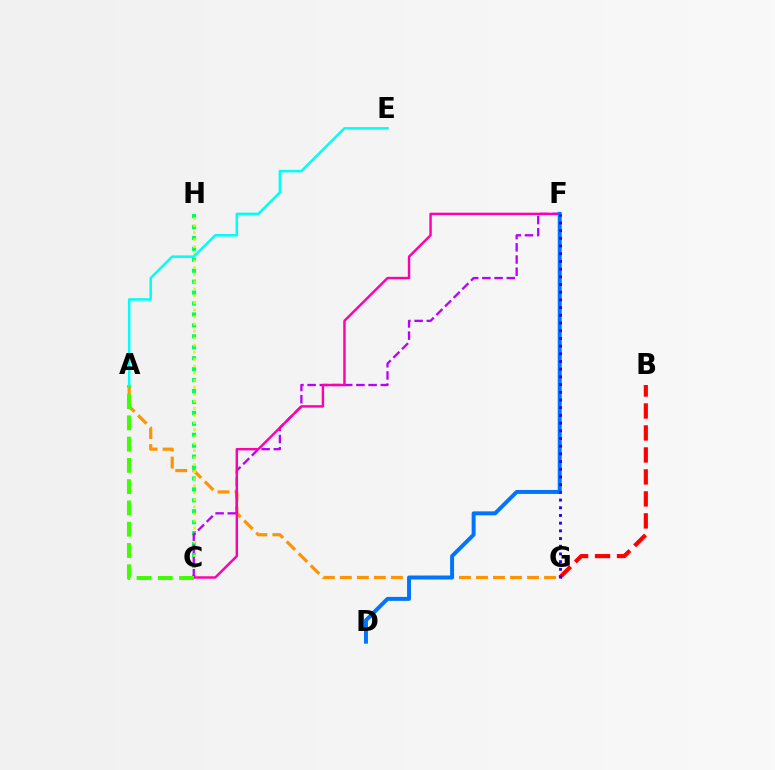{('A', 'G'): [{'color': '#ff9400', 'line_style': 'dashed', 'thickness': 2.31}], ('C', 'H'): [{'color': '#00ff5c', 'line_style': 'dotted', 'thickness': 2.97}, {'color': '#d1ff00', 'line_style': 'dotted', 'thickness': 1.91}], ('C', 'F'): [{'color': '#b900ff', 'line_style': 'dashed', 'thickness': 1.66}, {'color': '#ff00ac', 'line_style': 'solid', 'thickness': 1.75}], ('B', 'G'): [{'color': '#ff0000', 'line_style': 'dashed', 'thickness': 2.99}], ('A', 'C'): [{'color': '#3dff00', 'line_style': 'dashed', 'thickness': 2.89}], ('D', 'F'): [{'color': '#0074ff', 'line_style': 'solid', 'thickness': 2.84}], ('A', 'E'): [{'color': '#00fff6', 'line_style': 'solid', 'thickness': 1.83}], ('F', 'G'): [{'color': '#2500ff', 'line_style': 'dotted', 'thickness': 2.09}]}